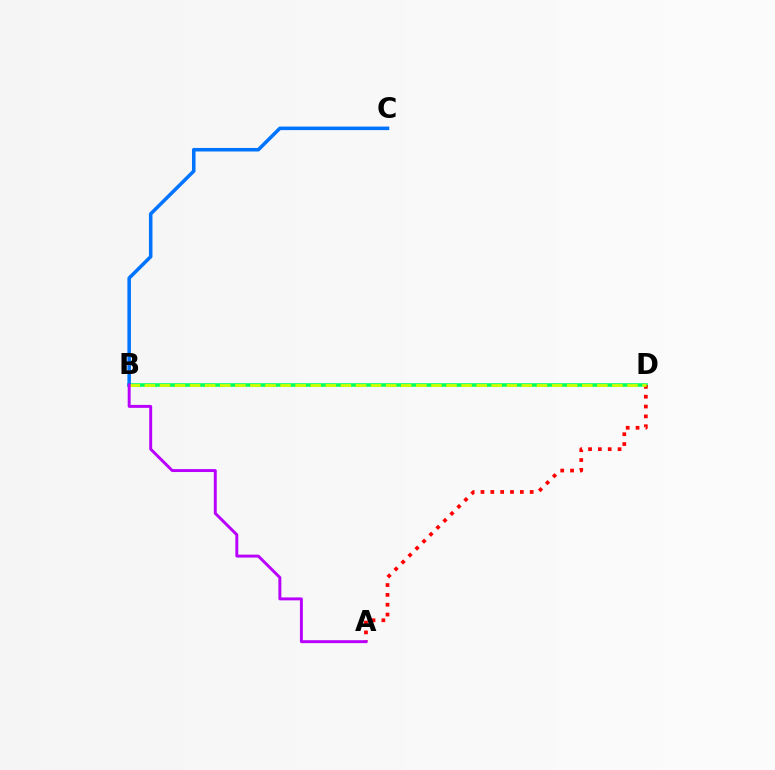{('B', 'D'): [{'color': '#00ff5c', 'line_style': 'solid', 'thickness': 2.56}, {'color': '#d1ff00', 'line_style': 'dashed', 'thickness': 2.05}], ('B', 'C'): [{'color': '#0074ff', 'line_style': 'solid', 'thickness': 2.55}], ('A', 'D'): [{'color': '#ff0000', 'line_style': 'dotted', 'thickness': 2.67}], ('A', 'B'): [{'color': '#b900ff', 'line_style': 'solid', 'thickness': 2.12}]}